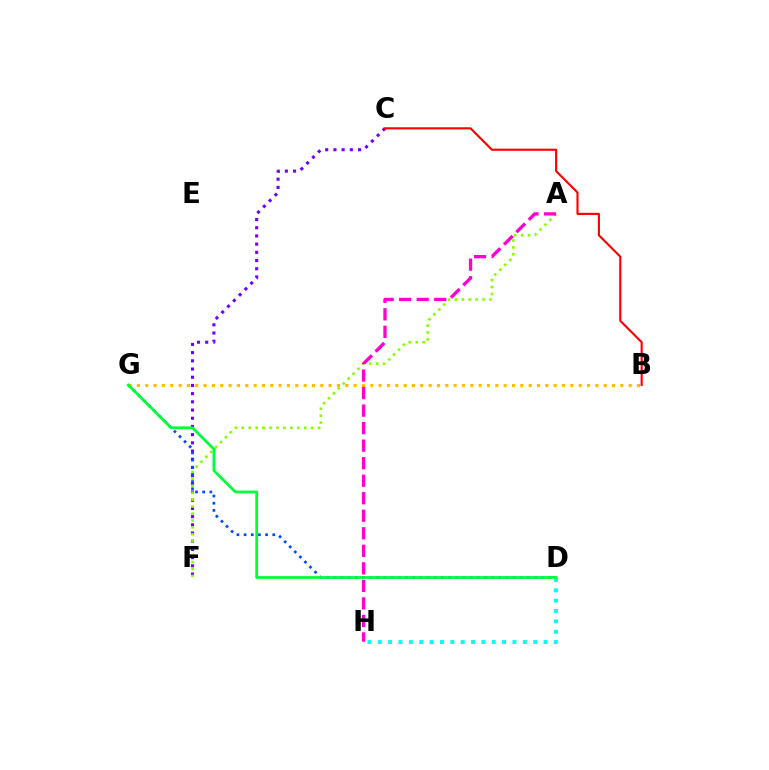{('C', 'F'): [{'color': '#7200ff', 'line_style': 'dotted', 'thickness': 2.23}], ('A', 'F'): [{'color': '#84ff00', 'line_style': 'dotted', 'thickness': 1.88}], ('D', 'G'): [{'color': '#004bff', 'line_style': 'dotted', 'thickness': 1.95}, {'color': '#00ff39', 'line_style': 'solid', 'thickness': 1.99}], ('B', 'C'): [{'color': '#ff0000', 'line_style': 'solid', 'thickness': 1.54}], ('B', 'G'): [{'color': '#ffbd00', 'line_style': 'dotted', 'thickness': 2.26}], ('D', 'H'): [{'color': '#00fff6', 'line_style': 'dotted', 'thickness': 2.81}], ('A', 'H'): [{'color': '#ff00cf', 'line_style': 'dashed', 'thickness': 2.38}]}